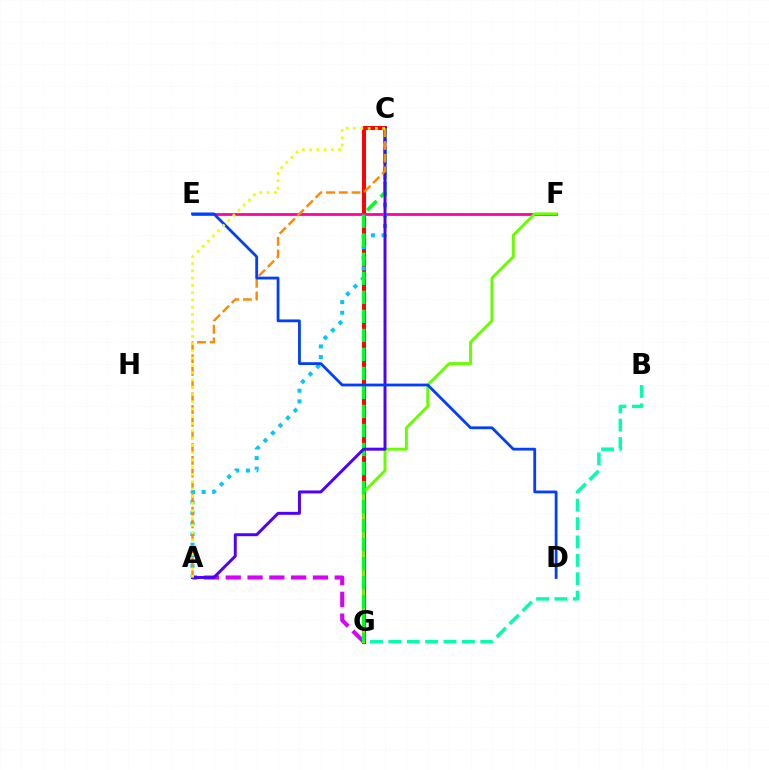{('A', 'G'): [{'color': '#d600ff', 'line_style': 'dashed', 'thickness': 2.96}], ('C', 'G'): [{'color': '#ff0000', 'line_style': 'solid', 'thickness': 2.85}, {'color': '#00ff27', 'line_style': 'dashed', 'thickness': 2.58}], ('E', 'F'): [{'color': '#ff00a0', 'line_style': 'solid', 'thickness': 1.98}], ('B', 'G'): [{'color': '#00ffaf', 'line_style': 'dashed', 'thickness': 2.5}], ('A', 'C'): [{'color': '#00c7ff', 'line_style': 'dotted', 'thickness': 2.89}, {'color': '#4f00ff', 'line_style': 'solid', 'thickness': 2.13}, {'color': '#ff8800', 'line_style': 'dashed', 'thickness': 1.73}, {'color': '#eeff00', 'line_style': 'dotted', 'thickness': 1.98}], ('F', 'G'): [{'color': '#66ff00', 'line_style': 'solid', 'thickness': 2.12}], ('D', 'E'): [{'color': '#003fff', 'line_style': 'solid', 'thickness': 2.01}]}